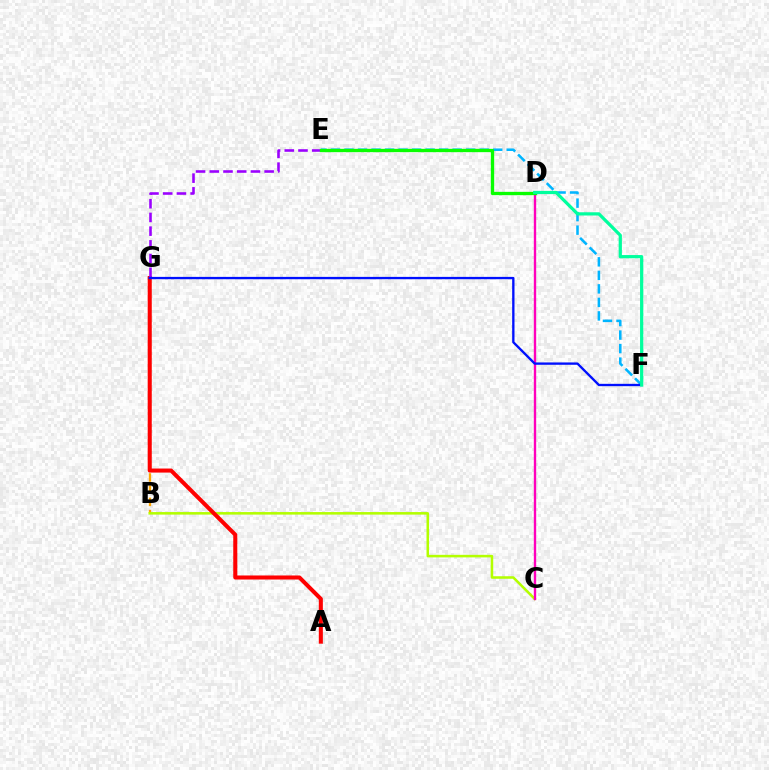{('B', 'G'): [{'color': '#ffa500', 'line_style': 'dashed', 'thickness': 1.66}], ('E', 'F'): [{'color': '#00b5ff', 'line_style': 'dashed', 'thickness': 1.84}], ('B', 'C'): [{'color': '#b3ff00', 'line_style': 'solid', 'thickness': 1.83}], ('C', 'D'): [{'color': '#ff00bd', 'line_style': 'solid', 'thickness': 1.7}], ('A', 'G'): [{'color': '#ff0000', 'line_style': 'solid', 'thickness': 2.91}], ('E', 'G'): [{'color': '#9b00ff', 'line_style': 'dashed', 'thickness': 1.86}], ('D', 'E'): [{'color': '#08ff00', 'line_style': 'solid', 'thickness': 2.39}], ('F', 'G'): [{'color': '#0010ff', 'line_style': 'solid', 'thickness': 1.68}], ('D', 'F'): [{'color': '#00ff9d', 'line_style': 'solid', 'thickness': 2.33}]}